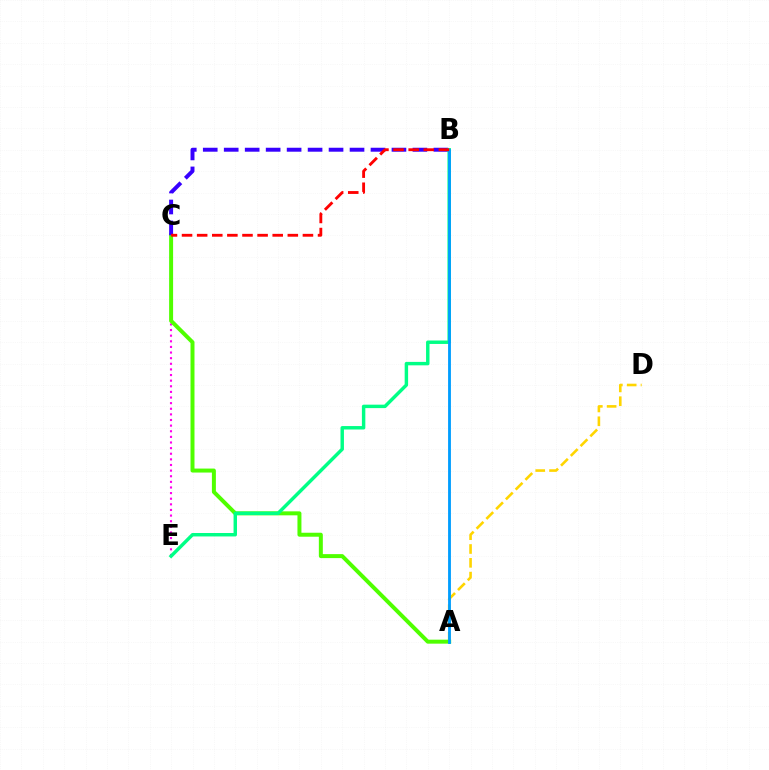{('A', 'D'): [{'color': '#ffd500', 'line_style': 'dashed', 'thickness': 1.88}], ('C', 'E'): [{'color': '#ff00ed', 'line_style': 'dotted', 'thickness': 1.53}], ('A', 'C'): [{'color': '#4fff00', 'line_style': 'solid', 'thickness': 2.87}], ('B', 'C'): [{'color': '#3700ff', 'line_style': 'dashed', 'thickness': 2.85}, {'color': '#ff0000', 'line_style': 'dashed', 'thickness': 2.05}], ('B', 'E'): [{'color': '#00ff86', 'line_style': 'solid', 'thickness': 2.48}], ('A', 'B'): [{'color': '#009eff', 'line_style': 'solid', 'thickness': 2.04}]}